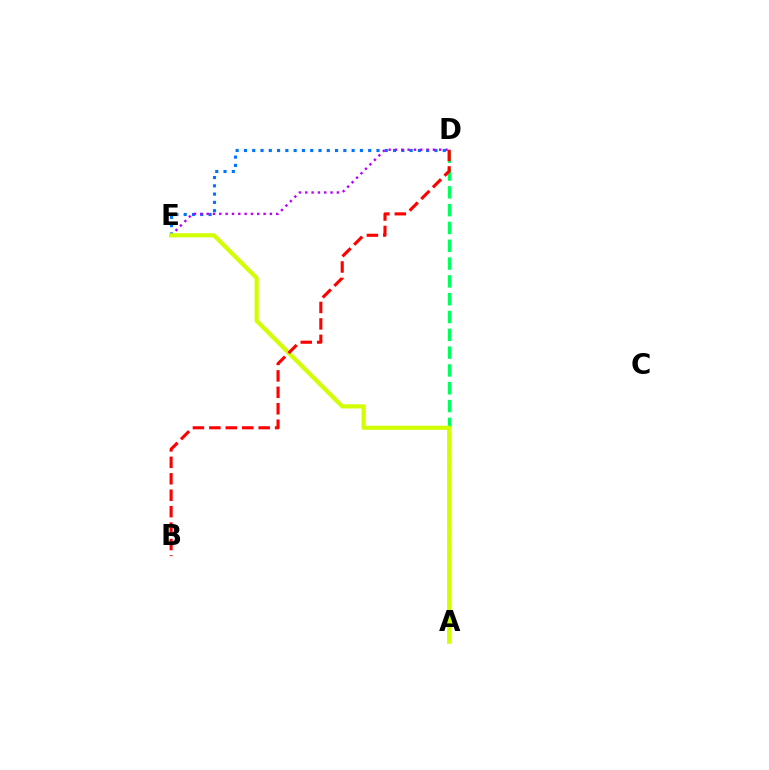{('A', 'D'): [{'color': '#00ff5c', 'line_style': 'dashed', 'thickness': 2.42}], ('D', 'E'): [{'color': '#0074ff', 'line_style': 'dotted', 'thickness': 2.25}, {'color': '#b900ff', 'line_style': 'dotted', 'thickness': 1.72}], ('A', 'E'): [{'color': '#d1ff00', 'line_style': 'solid', 'thickness': 2.99}], ('B', 'D'): [{'color': '#ff0000', 'line_style': 'dashed', 'thickness': 2.23}]}